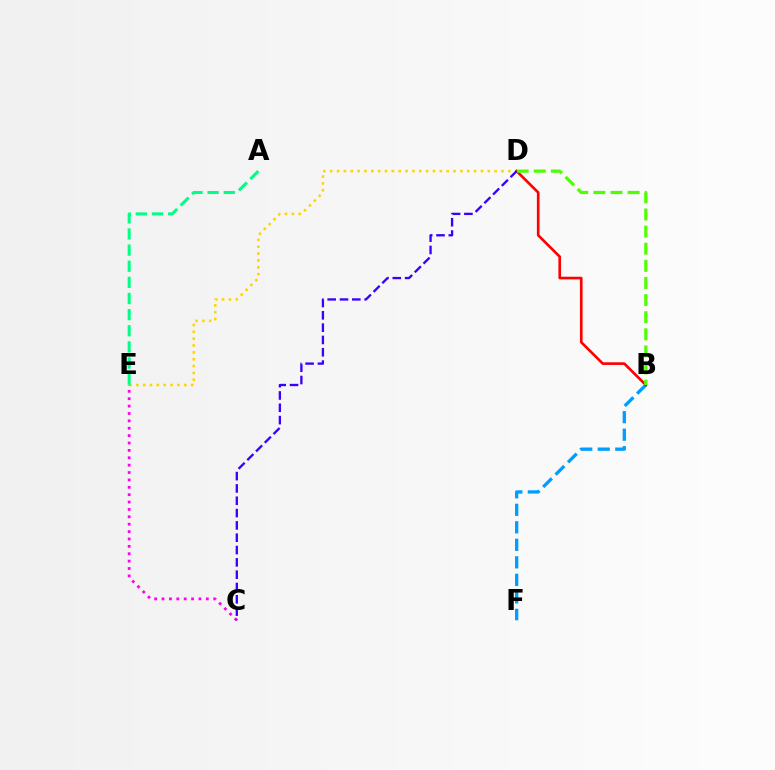{('B', 'F'): [{'color': '#009eff', 'line_style': 'dashed', 'thickness': 2.38}], ('D', 'E'): [{'color': '#ffd500', 'line_style': 'dotted', 'thickness': 1.86}], ('B', 'D'): [{'color': '#ff0000', 'line_style': 'solid', 'thickness': 1.91}, {'color': '#4fff00', 'line_style': 'dashed', 'thickness': 2.32}], ('A', 'E'): [{'color': '#00ff86', 'line_style': 'dashed', 'thickness': 2.19}], ('C', 'E'): [{'color': '#ff00ed', 'line_style': 'dotted', 'thickness': 2.01}], ('C', 'D'): [{'color': '#3700ff', 'line_style': 'dashed', 'thickness': 1.67}]}